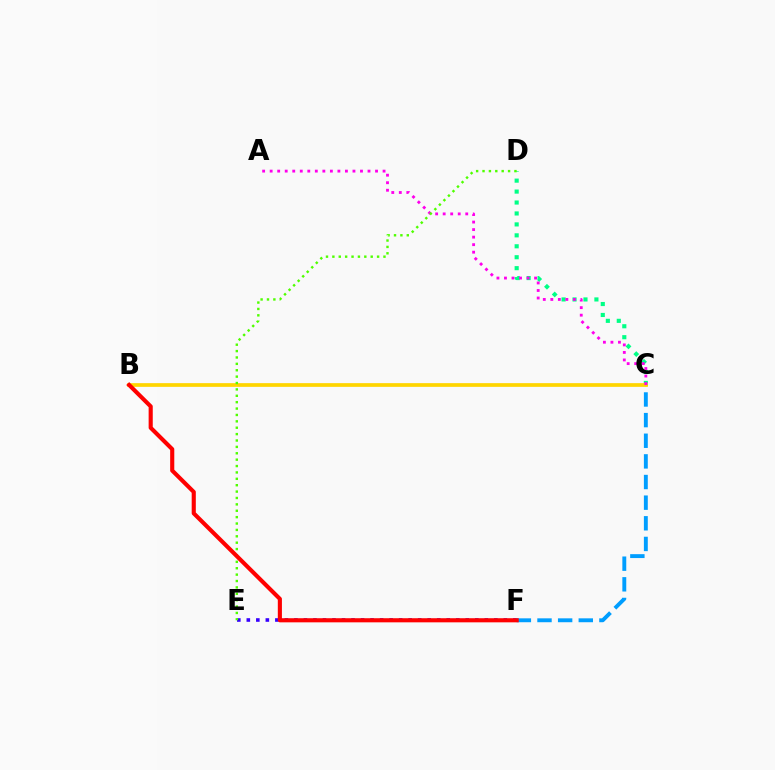{('C', 'D'): [{'color': '#00ff86', 'line_style': 'dotted', 'thickness': 2.97}], ('C', 'F'): [{'color': '#009eff', 'line_style': 'dashed', 'thickness': 2.8}], ('E', 'F'): [{'color': '#3700ff', 'line_style': 'dotted', 'thickness': 2.59}], ('B', 'C'): [{'color': '#ffd500', 'line_style': 'solid', 'thickness': 2.67}], ('A', 'C'): [{'color': '#ff00ed', 'line_style': 'dotted', 'thickness': 2.04}], ('D', 'E'): [{'color': '#4fff00', 'line_style': 'dotted', 'thickness': 1.74}], ('B', 'F'): [{'color': '#ff0000', 'line_style': 'solid', 'thickness': 2.96}]}